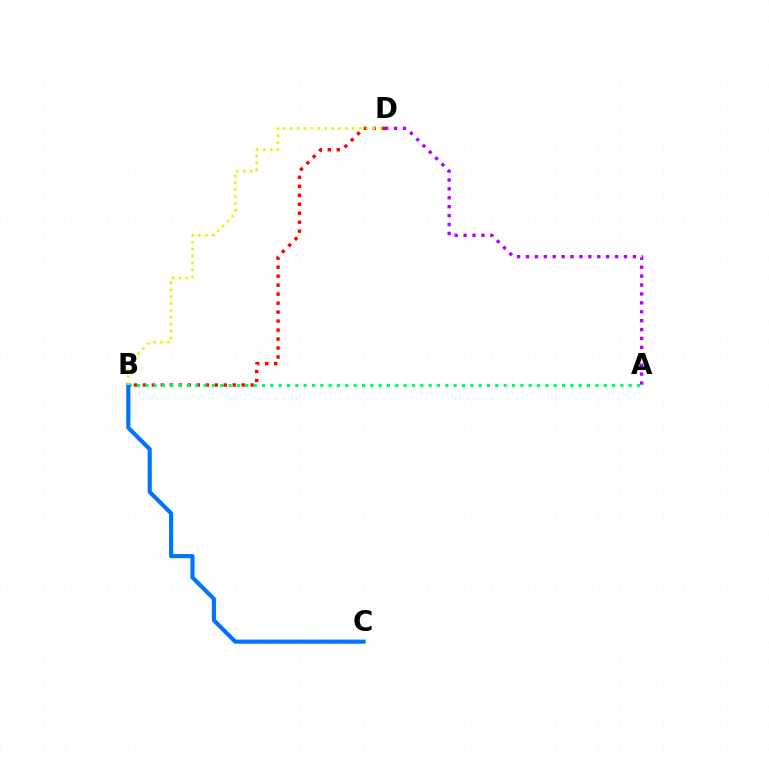{('B', 'D'): [{'color': '#ff0000', 'line_style': 'dotted', 'thickness': 2.44}, {'color': '#d1ff00', 'line_style': 'dotted', 'thickness': 1.87}], ('A', 'D'): [{'color': '#b900ff', 'line_style': 'dotted', 'thickness': 2.42}], ('A', 'B'): [{'color': '#00ff5c', 'line_style': 'dotted', 'thickness': 2.26}], ('B', 'C'): [{'color': '#0074ff', 'line_style': 'solid', 'thickness': 2.97}]}